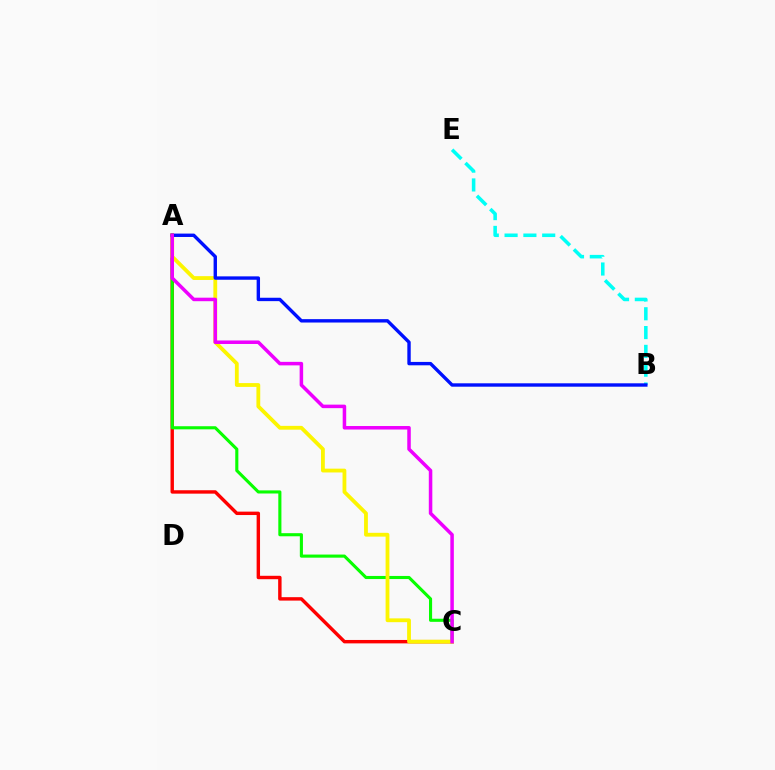{('A', 'C'): [{'color': '#ff0000', 'line_style': 'solid', 'thickness': 2.46}, {'color': '#08ff00', 'line_style': 'solid', 'thickness': 2.23}, {'color': '#fcf500', 'line_style': 'solid', 'thickness': 2.74}, {'color': '#ee00ff', 'line_style': 'solid', 'thickness': 2.53}], ('B', 'E'): [{'color': '#00fff6', 'line_style': 'dashed', 'thickness': 2.56}], ('A', 'B'): [{'color': '#0010ff', 'line_style': 'solid', 'thickness': 2.44}]}